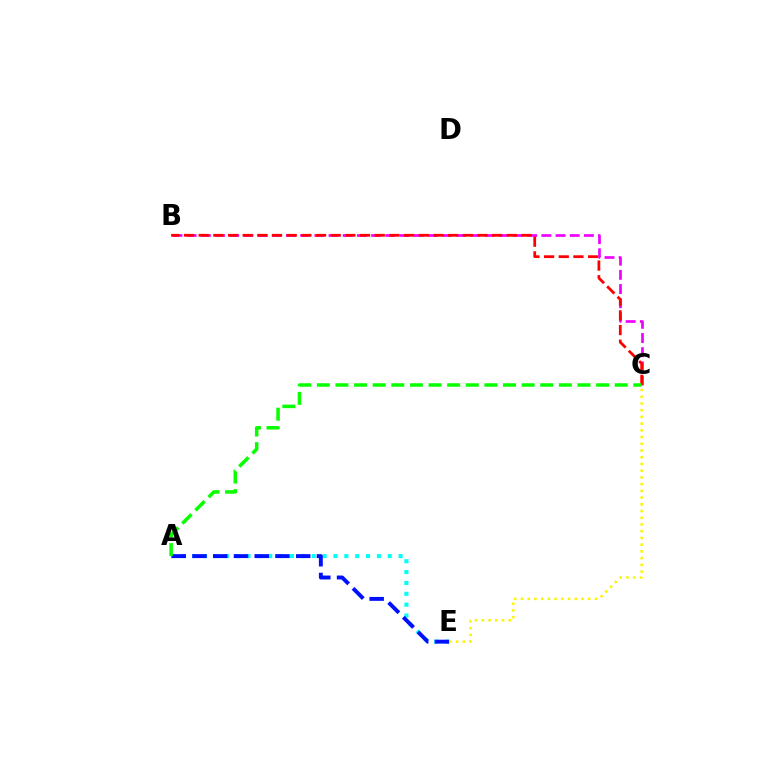{('A', 'E'): [{'color': '#00fff6', 'line_style': 'dotted', 'thickness': 2.95}, {'color': '#0010ff', 'line_style': 'dashed', 'thickness': 2.82}], ('B', 'C'): [{'color': '#ee00ff', 'line_style': 'dashed', 'thickness': 1.93}, {'color': '#ff0000', 'line_style': 'dashed', 'thickness': 1.99}], ('C', 'E'): [{'color': '#fcf500', 'line_style': 'dotted', 'thickness': 1.83}], ('A', 'C'): [{'color': '#08ff00', 'line_style': 'dashed', 'thickness': 2.53}]}